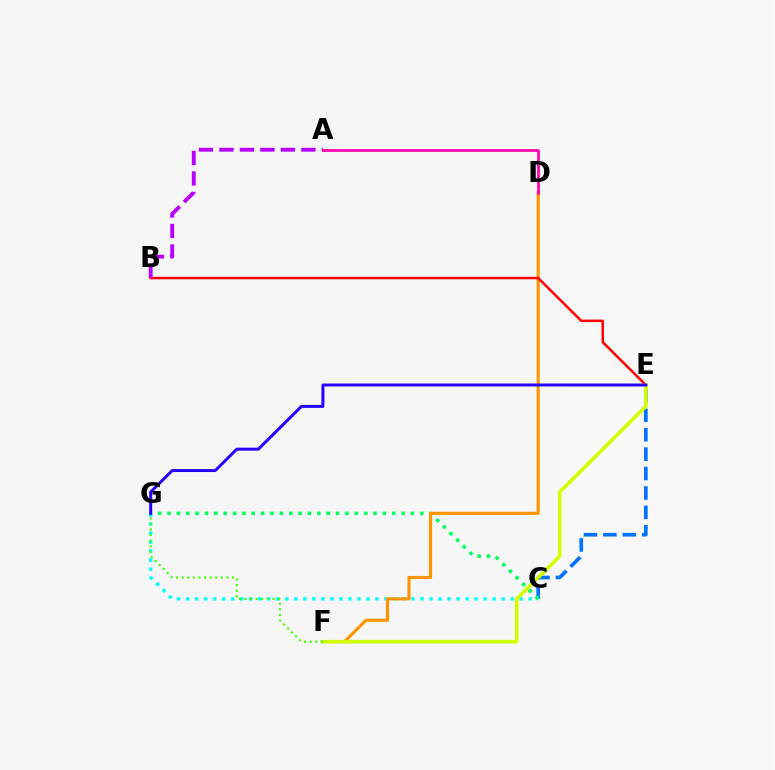{('C', 'E'): [{'color': '#0074ff', 'line_style': 'dashed', 'thickness': 2.64}], ('C', 'G'): [{'color': '#00fff6', 'line_style': 'dotted', 'thickness': 2.45}, {'color': '#00ff5c', 'line_style': 'dotted', 'thickness': 2.54}], ('D', 'F'): [{'color': '#ff9400', 'line_style': 'solid', 'thickness': 2.25}], ('B', 'E'): [{'color': '#ff0000', 'line_style': 'solid', 'thickness': 1.81}], ('E', 'F'): [{'color': '#d1ff00', 'line_style': 'solid', 'thickness': 2.58}], ('A', 'B'): [{'color': '#b900ff', 'line_style': 'dashed', 'thickness': 2.78}], ('F', 'G'): [{'color': '#3dff00', 'line_style': 'dotted', 'thickness': 1.52}], ('E', 'G'): [{'color': '#2500ff', 'line_style': 'solid', 'thickness': 2.14}], ('A', 'D'): [{'color': '#ff00ac', 'line_style': 'solid', 'thickness': 1.97}]}